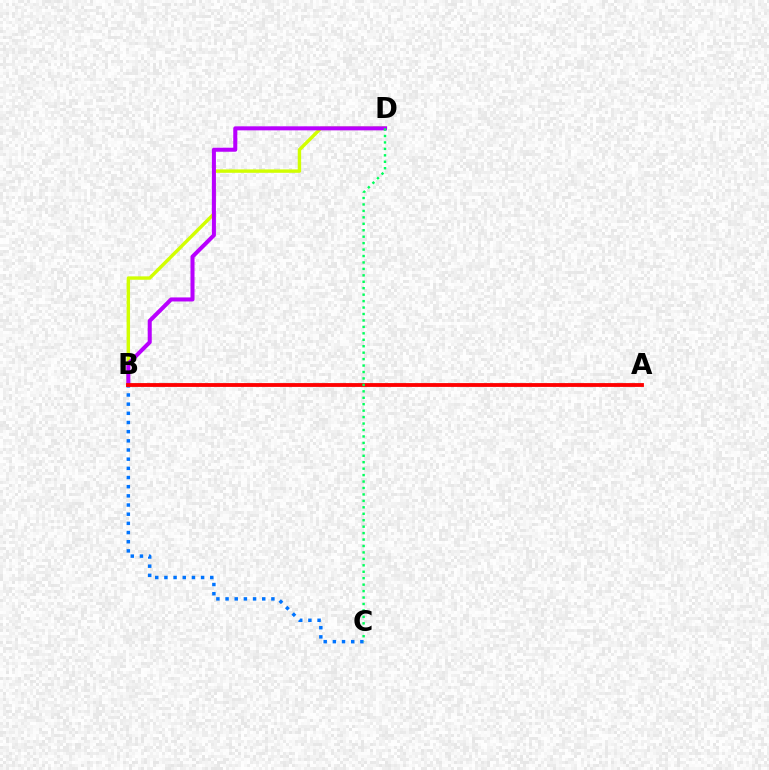{('B', 'D'): [{'color': '#d1ff00', 'line_style': 'solid', 'thickness': 2.45}, {'color': '#b900ff', 'line_style': 'solid', 'thickness': 2.91}], ('B', 'C'): [{'color': '#0074ff', 'line_style': 'dotted', 'thickness': 2.49}], ('A', 'B'): [{'color': '#ff0000', 'line_style': 'solid', 'thickness': 2.75}], ('C', 'D'): [{'color': '#00ff5c', 'line_style': 'dotted', 'thickness': 1.75}]}